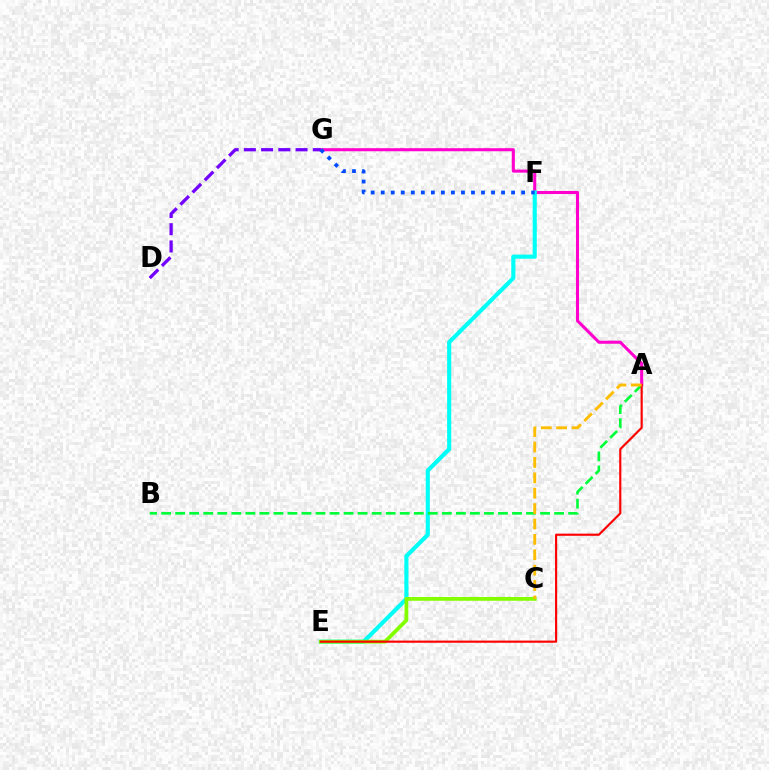{('A', 'G'): [{'color': '#ff00cf', 'line_style': 'solid', 'thickness': 2.2}], ('E', 'F'): [{'color': '#00fff6', 'line_style': 'solid', 'thickness': 2.97}], ('C', 'E'): [{'color': '#84ff00', 'line_style': 'solid', 'thickness': 2.74}], ('A', 'B'): [{'color': '#00ff39', 'line_style': 'dashed', 'thickness': 1.91}], ('D', 'G'): [{'color': '#7200ff', 'line_style': 'dashed', 'thickness': 2.34}], ('A', 'E'): [{'color': '#ff0000', 'line_style': 'solid', 'thickness': 1.55}], ('F', 'G'): [{'color': '#004bff', 'line_style': 'dotted', 'thickness': 2.72}], ('A', 'C'): [{'color': '#ffbd00', 'line_style': 'dashed', 'thickness': 2.09}]}